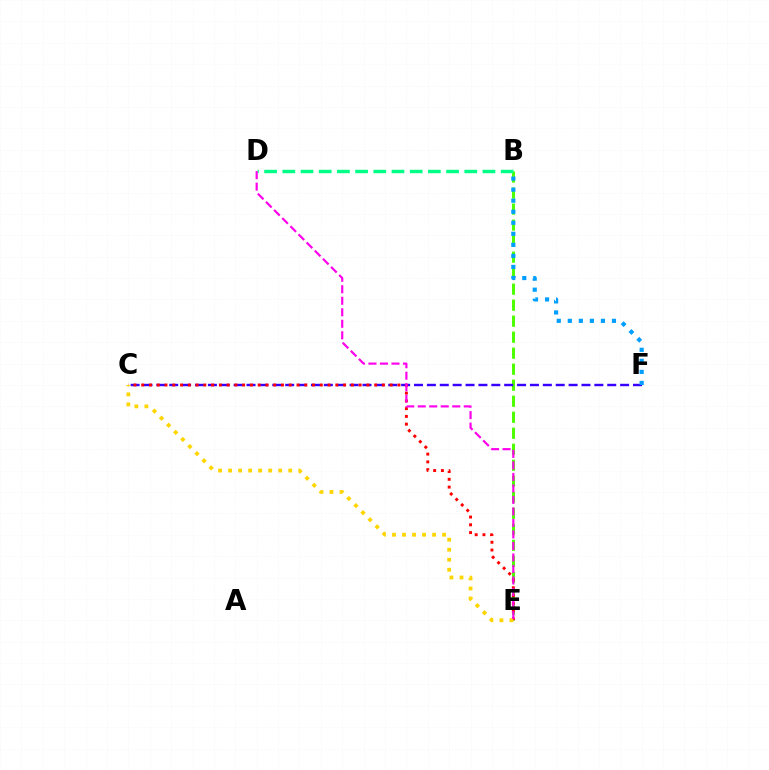{('B', 'E'): [{'color': '#4fff00', 'line_style': 'dashed', 'thickness': 2.17}], ('C', 'F'): [{'color': '#3700ff', 'line_style': 'dashed', 'thickness': 1.75}], ('C', 'E'): [{'color': '#ff0000', 'line_style': 'dotted', 'thickness': 2.11}, {'color': '#ffd500', 'line_style': 'dotted', 'thickness': 2.72}], ('B', 'D'): [{'color': '#00ff86', 'line_style': 'dashed', 'thickness': 2.47}], ('B', 'F'): [{'color': '#009eff', 'line_style': 'dotted', 'thickness': 3.0}], ('D', 'E'): [{'color': '#ff00ed', 'line_style': 'dashed', 'thickness': 1.56}]}